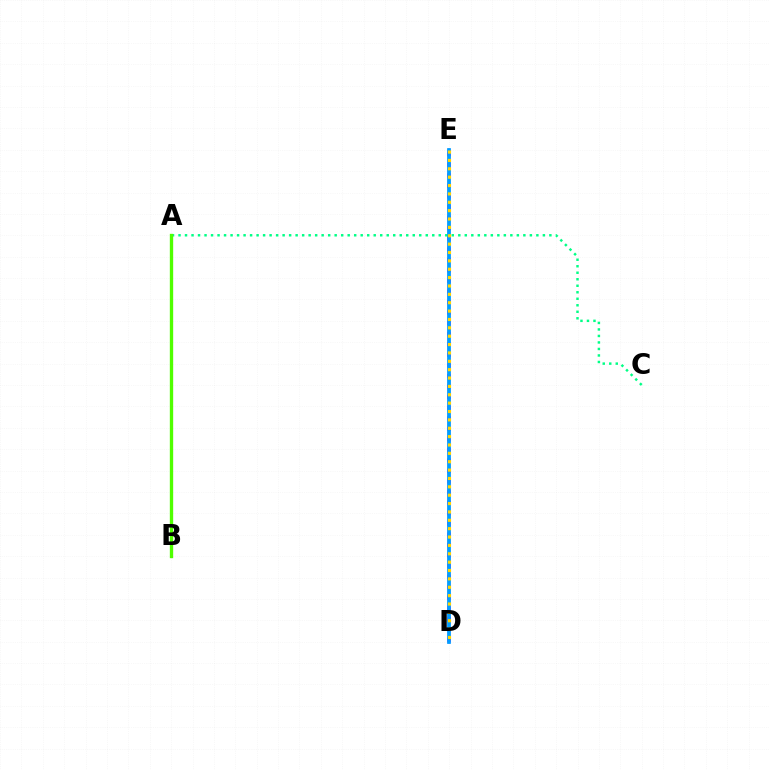{('A', 'C'): [{'color': '#00ff86', 'line_style': 'dotted', 'thickness': 1.77}], ('A', 'B'): [{'color': '#ff0000', 'line_style': 'solid', 'thickness': 2.14}, {'color': '#4fff00', 'line_style': 'solid', 'thickness': 2.41}], ('D', 'E'): [{'color': '#3700ff', 'line_style': 'solid', 'thickness': 1.75}, {'color': '#ff00ed', 'line_style': 'dotted', 'thickness': 2.87}, {'color': '#009eff', 'line_style': 'solid', 'thickness': 2.67}, {'color': '#ffd500', 'line_style': 'dotted', 'thickness': 2.27}]}